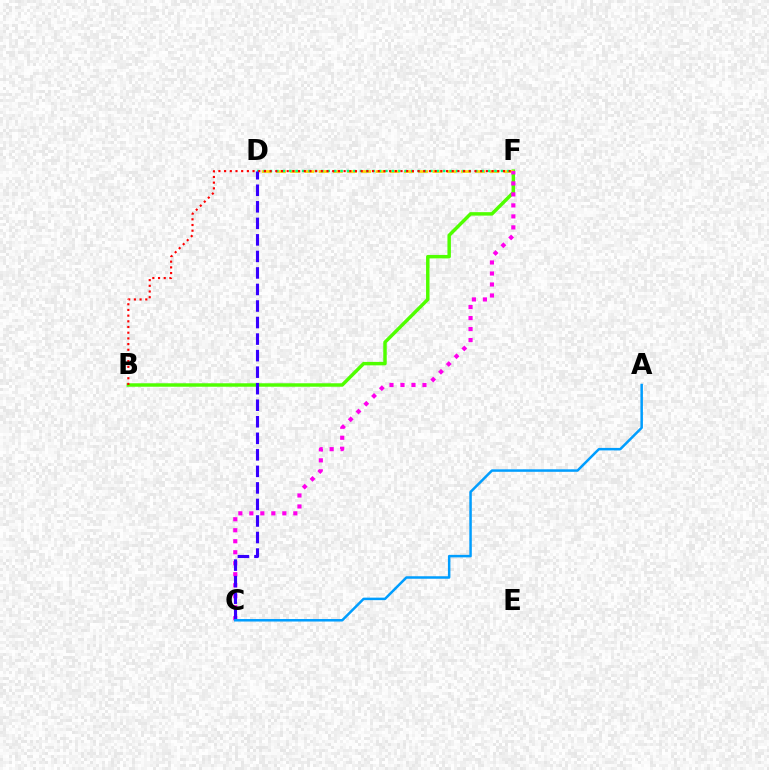{('B', 'F'): [{'color': '#4fff00', 'line_style': 'solid', 'thickness': 2.49}, {'color': '#ff0000', 'line_style': 'dotted', 'thickness': 1.55}], ('D', 'F'): [{'color': '#ffd500', 'line_style': 'dashed', 'thickness': 1.93}, {'color': '#00ff86', 'line_style': 'dotted', 'thickness': 1.74}], ('C', 'F'): [{'color': '#ff00ed', 'line_style': 'dotted', 'thickness': 2.99}], ('C', 'D'): [{'color': '#3700ff', 'line_style': 'dashed', 'thickness': 2.25}], ('A', 'C'): [{'color': '#009eff', 'line_style': 'solid', 'thickness': 1.8}]}